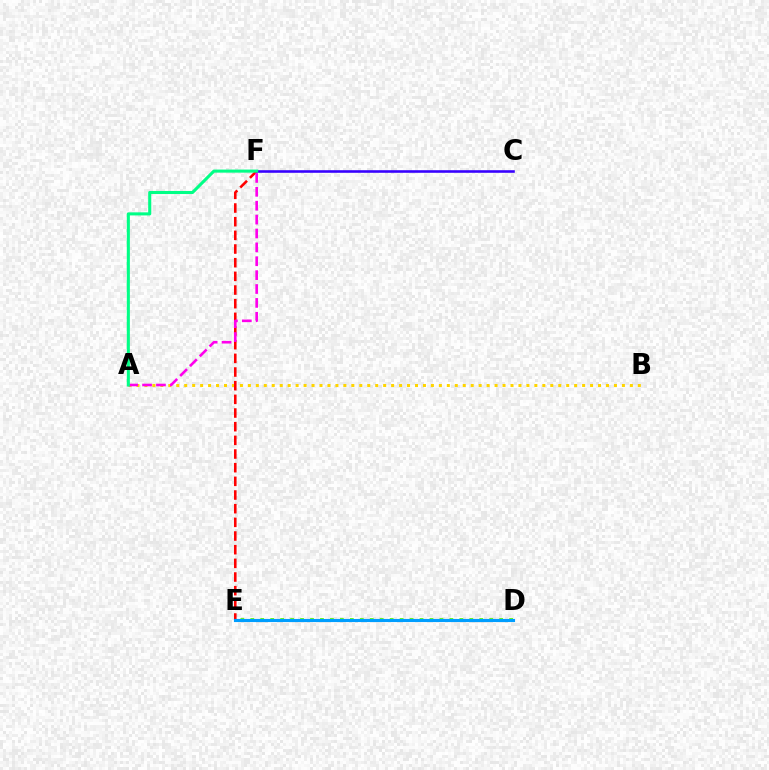{('D', 'E'): [{'color': '#4fff00', 'line_style': 'dotted', 'thickness': 2.7}, {'color': '#009eff', 'line_style': 'solid', 'thickness': 2.25}], ('A', 'B'): [{'color': '#ffd500', 'line_style': 'dotted', 'thickness': 2.16}], ('E', 'F'): [{'color': '#ff0000', 'line_style': 'dashed', 'thickness': 1.86}], ('A', 'F'): [{'color': '#ff00ed', 'line_style': 'dashed', 'thickness': 1.89}, {'color': '#00ff86', 'line_style': 'solid', 'thickness': 2.21}], ('C', 'F'): [{'color': '#3700ff', 'line_style': 'solid', 'thickness': 1.86}]}